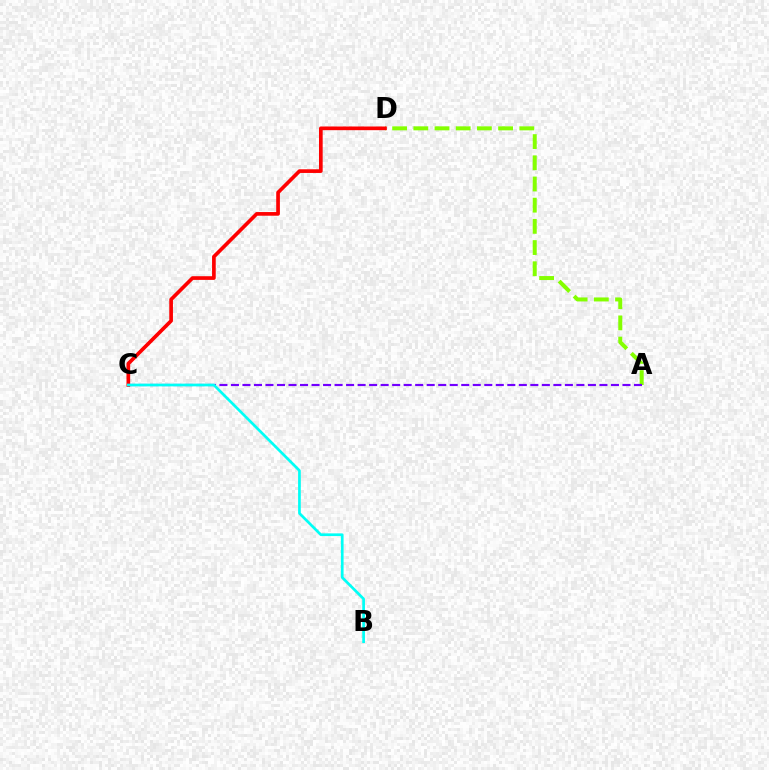{('A', 'D'): [{'color': '#84ff00', 'line_style': 'dashed', 'thickness': 2.88}], ('C', 'D'): [{'color': '#ff0000', 'line_style': 'solid', 'thickness': 2.65}], ('A', 'C'): [{'color': '#7200ff', 'line_style': 'dashed', 'thickness': 1.56}], ('B', 'C'): [{'color': '#00fff6', 'line_style': 'solid', 'thickness': 1.95}]}